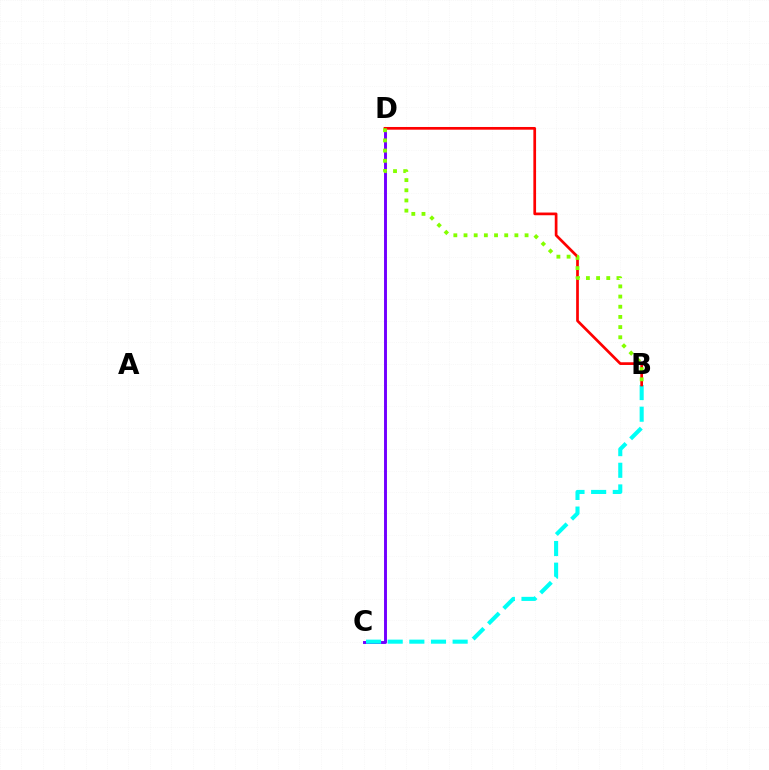{('C', 'D'): [{'color': '#7200ff', 'line_style': 'solid', 'thickness': 2.11}], ('B', 'C'): [{'color': '#00fff6', 'line_style': 'dashed', 'thickness': 2.94}], ('B', 'D'): [{'color': '#ff0000', 'line_style': 'solid', 'thickness': 1.95}, {'color': '#84ff00', 'line_style': 'dotted', 'thickness': 2.76}]}